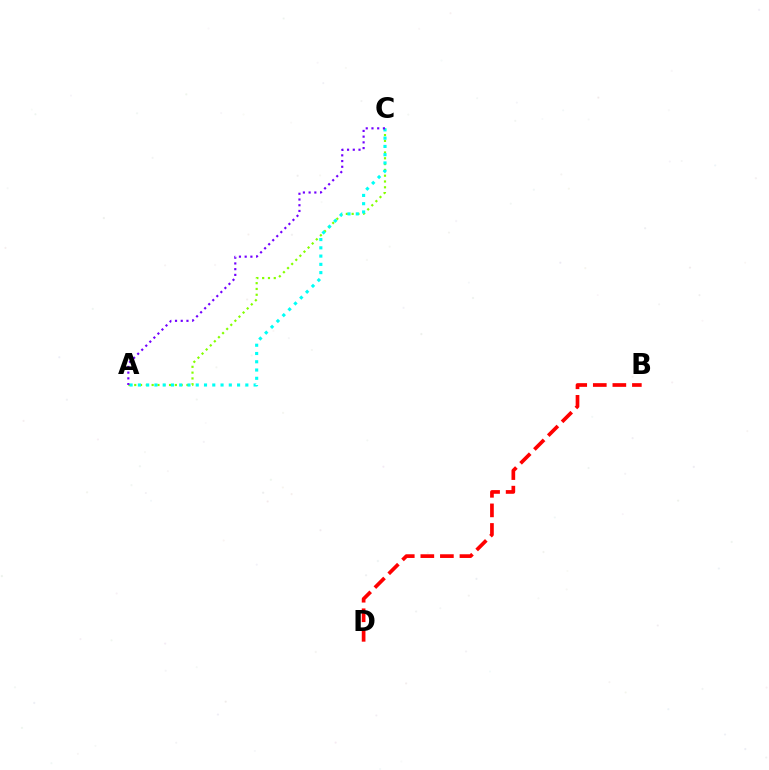{('A', 'C'): [{'color': '#84ff00', 'line_style': 'dotted', 'thickness': 1.58}, {'color': '#00fff6', 'line_style': 'dotted', 'thickness': 2.25}, {'color': '#7200ff', 'line_style': 'dotted', 'thickness': 1.56}], ('B', 'D'): [{'color': '#ff0000', 'line_style': 'dashed', 'thickness': 2.66}]}